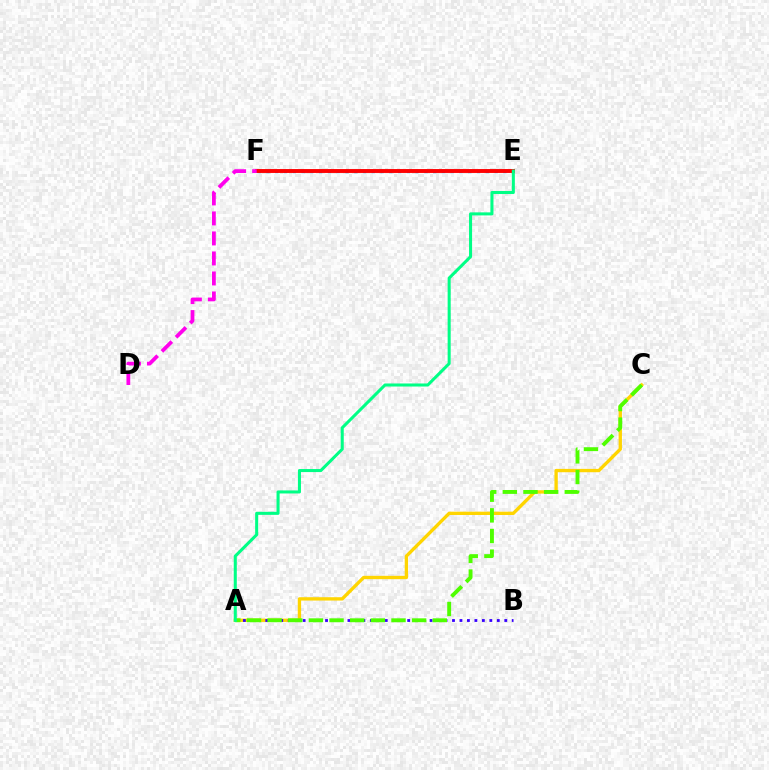{('E', 'F'): [{'color': '#009eff', 'line_style': 'dotted', 'thickness': 2.38}, {'color': '#ff0000', 'line_style': 'solid', 'thickness': 2.81}], ('A', 'C'): [{'color': '#ffd500', 'line_style': 'solid', 'thickness': 2.4}, {'color': '#4fff00', 'line_style': 'dashed', 'thickness': 2.81}], ('A', 'B'): [{'color': '#3700ff', 'line_style': 'dotted', 'thickness': 2.03}], ('D', 'F'): [{'color': '#ff00ed', 'line_style': 'dashed', 'thickness': 2.72}], ('A', 'E'): [{'color': '#00ff86', 'line_style': 'solid', 'thickness': 2.19}]}